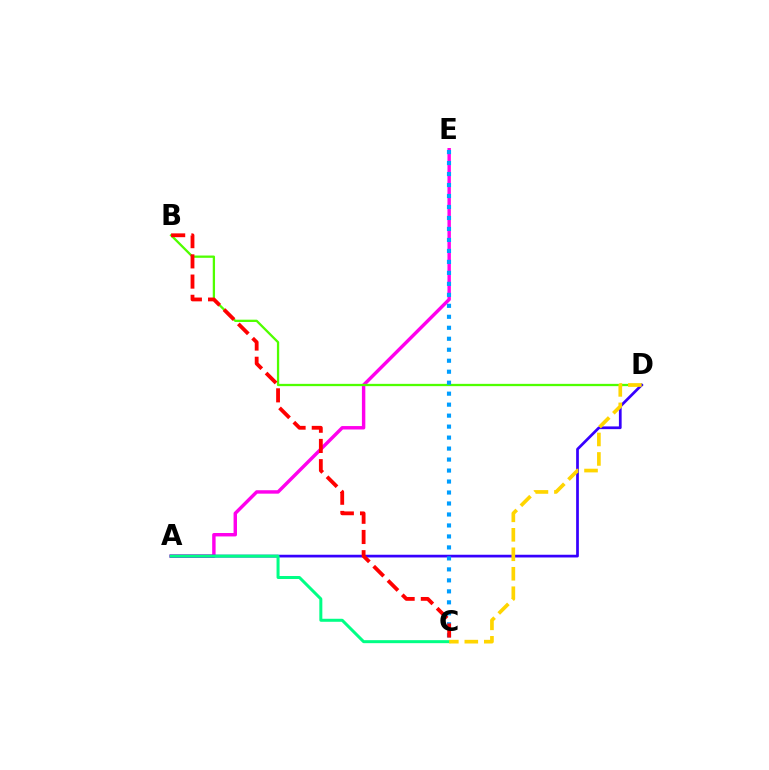{('A', 'E'): [{'color': '#ff00ed', 'line_style': 'solid', 'thickness': 2.47}], ('B', 'D'): [{'color': '#4fff00', 'line_style': 'solid', 'thickness': 1.65}], ('A', 'D'): [{'color': '#3700ff', 'line_style': 'solid', 'thickness': 1.96}], ('C', 'E'): [{'color': '#009eff', 'line_style': 'dotted', 'thickness': 2.98}], ('A', 'C'): [{'color': '#00ff86', 'line_style': 'solid', 'thickness': 2.16}], ('B', 'C'): [{'color': '#ff0000', 'line_style': 'dashed', 'thickness': 2.75}], ('C', 'D'): [{'color': '#ffd500', 'line_style': 'dashed', 'thickness': 2.65}]}